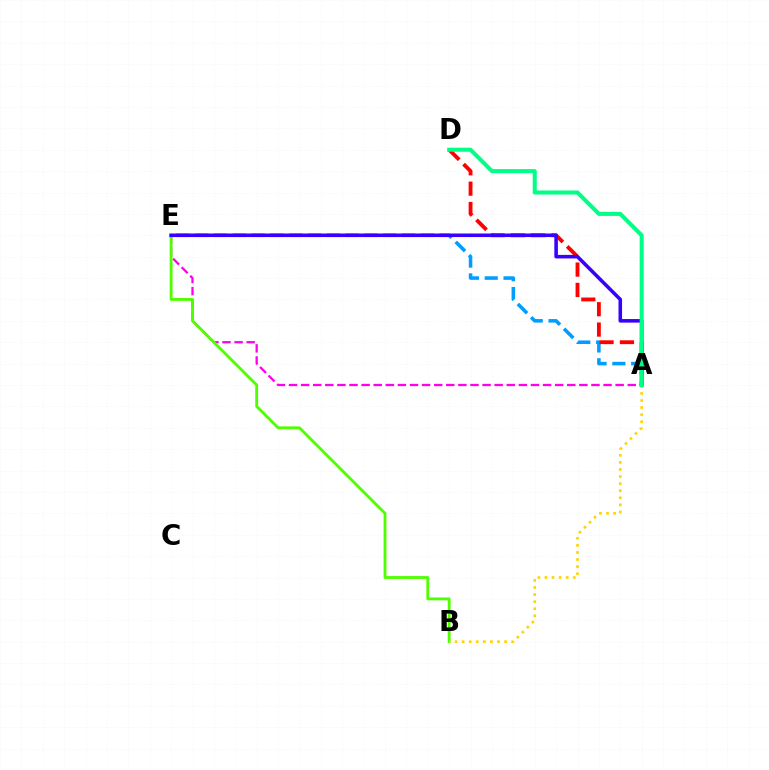{('A', 'E'): [{'color': '#009eff', 'line_style': 'dashed', 'thickness': 2.56}, {'color': '#ff00ed', 'line_style': 'dashed', 'thickness': 1.64}, {'color': '#3700ff', 'line_style': 'solid', 'thickness': 2.57}], ('B', 'E'): [{'color': '#4fff00', 'line_style': 'solid', 'thickness': 2.04}], ('A', 'D'): [{'color': '#ff0000', 'line_style': 'dashed', 'thickness': 2.76}, {'color': '#00ff86', 'line_style': 'solid', 'thickness': 2.9}], ('A', 'B'): [{'color': '#ffd500', 'line_style': 'dotted', 'thickness': 1.92}]}